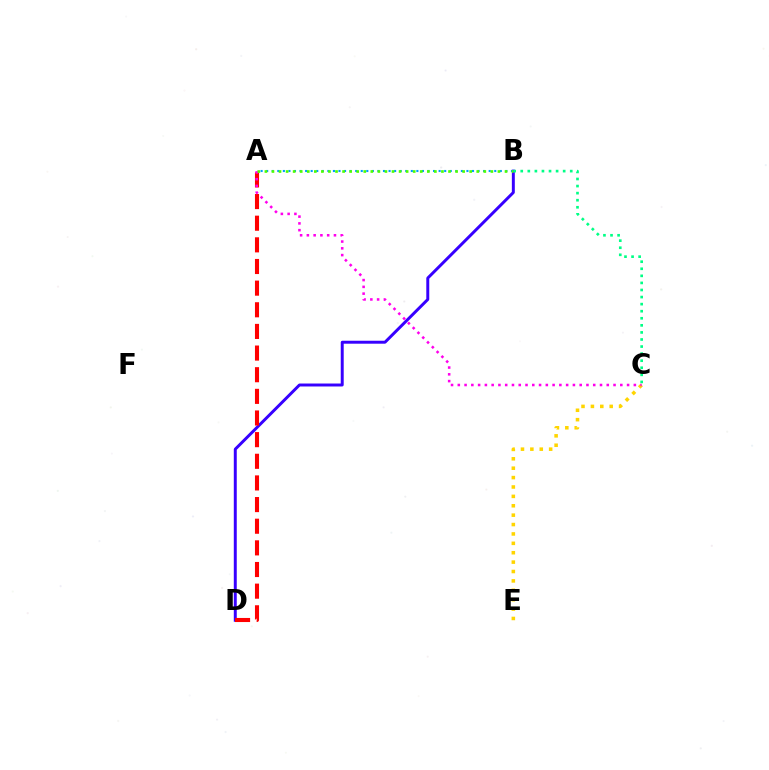{('C', 'E'): [{'color': '#ffd500', 'line_style': 'dotted', 'thickness': 2.55}], ('B', 'D'): [{'color': '#3700ff', 'line_style': 'solid', 'thickness': 2.13}], ('A', 'B'): [{'color': '#009eff', 'line_style': 'dotted', 'thickness': 1.51}, {'color': '#4fff00', 'line_style': 'dotted', 'thickness': 1.92}], ('A', 'D'): [{'color': '#ff0000', 'line_style': 'dashed', 'thickness': 2.94}], ('A', 'C'): [{'color': '#ff00ed', 'line_style': 'dotted', 'thickness': 1.84}], ('B', 'C'): [{'color': '#00ff86', 'line_style': 'dotted', 'thickness': 1.92}]}